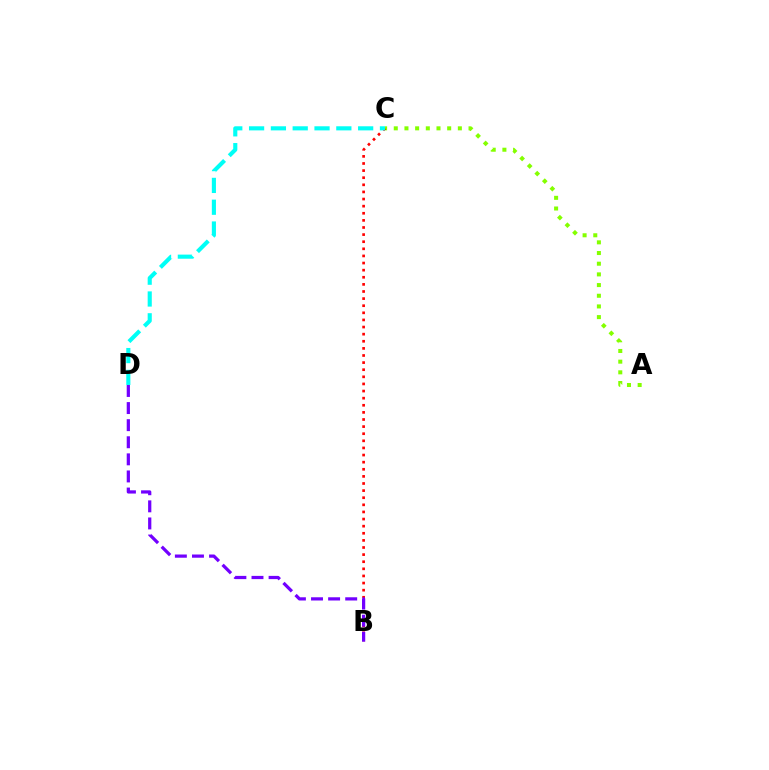{('A', 'C'): [{'color': '#84ff00', 'line_style': 'dotted', 'thickness': 2.9}], ('B', 'C'): [{'color': '#ff0000', 'line_style': 'dotted', 'thickness': 1.93}], ('C', 'D'): [{'color': '#00fff6', 'line_style': 'dashed', 'thickness': 2.96}], ('B', 'D'): [{'color': '#7200ff', 'line_style': 'dashed', 'thickness': 2.32}]}